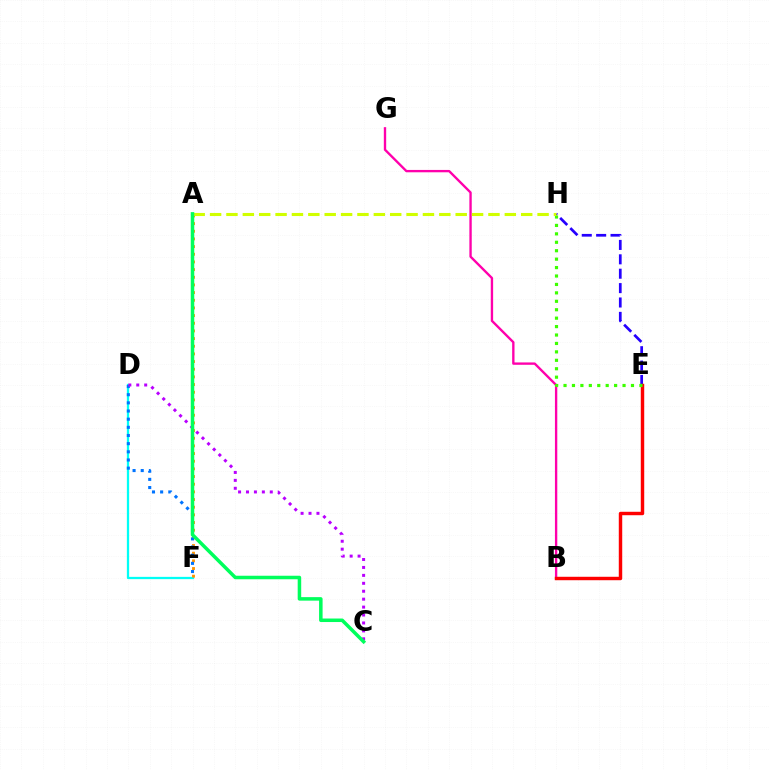{('B', 'G'): [{'color': '#ff00ac', 'line_style': 'solid', 'thickness': 1.7}], ('D', 'F'): [{'color': '#00fff6', 'line_style': 'solid', 'thickness': 1.64}, {'color': '#0074ff', 'line_style': 'dotted', 'thickness': 2.22}], ('E', 'H'): [{'color': '#2500ff', 'line_style': 'dashed', 'thickness': 1.95}, {'color': '#3dff00', 'line_style': 'dotted', 'thickness': 2.29}], ('A', 'F'): [{'color': '#ff9400', 'line_style': 'dotted', 'thickness': 2.08}], ('B', 'E'): [{'color': '#ff0000', 'line_style': 'solid', 'thickness': 2.48}], ('A', 'H'): [{'color': '#d1ff00', 'line_style': 'dashed', 'thickness': 2.22}], ('C', 'D'): [{'color': '#b900ff', 'line_style': 'dotted', 'thickness': 2.15}], ('A', 'C'): [{'color': '#00ff5c', 'line_style': 'solid', 'thickness': 2.53}]}